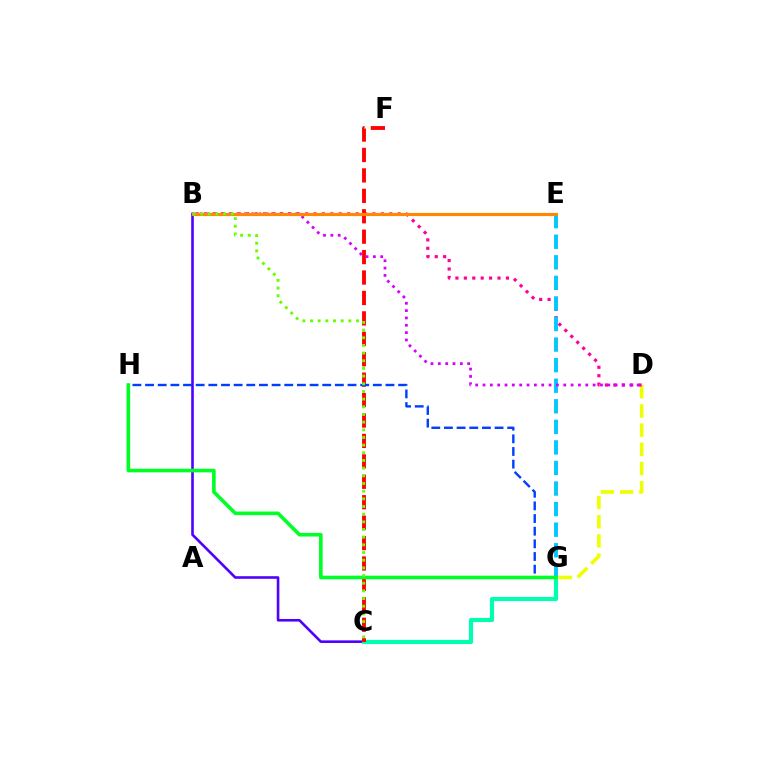{('D', 'G'): [{'color': '#eeff00', 'line_style': 'dashed', 'thickness': 2.61}], ('B', 'C'): [{'color': '#4f00ff', 'line_style': 'solid', 'thickness': 1.88}, {'color': '#66ff00', 'line_style': 'dotted', 'thickness': 2.08}], ('B', 'D'): [{'color': '#ff00a0', 'line_style': 'dotted', 'thickness': 2.29}, {'color': '#d600ff', 'line_style': 'dotted', 'thickness': 1.99}], ('C', 'G'): [{'color': '#00ffaf', 'line_style': 'solid', 'thickness': 2.98}], ('C', 'F'): [{'color': '#ff0000', 'line_style': 'dashed', 'thickness': 2.77}], ('E', 'G'): [{'color': '#00c7ff', 'line_style': 'dashed', 'thickness': 2.79}], ('G', 'H'): [{'color': '#003fff', 'line_style': 'dashed', 'thickness': 1.72}, {'color': '#00ff27', 'line_style': 'solid', 'thickness': 2.6}], ('B', 'E'): [{'color': '#ff8800', 'line_style': 'solid', 'thickness': 2.26}]}